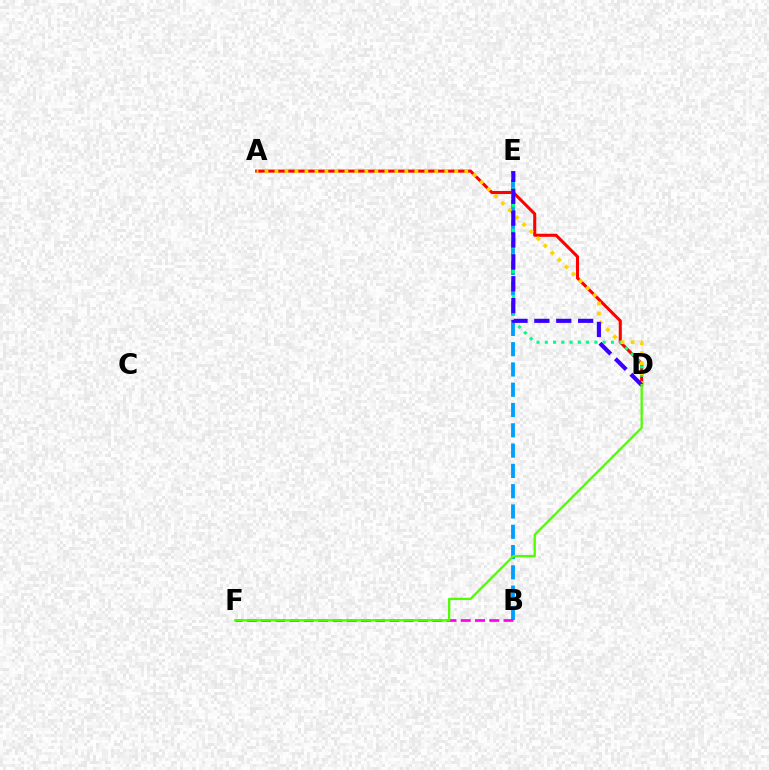{('A', 'D'): [{'color': '#ff0000', 'line_style': 'solid', 'thickness': 2.2}, {'color': '#ffd500', 'line_style': 'dotted', 'thickness': 2.71}], ('B', 'E'): [{'color': '#009eff', 'line_style': 'dashed', 'thickness': 2.76}], ('D', 'E'): [{'color': '#00ff86', 'line_style': 'dotted', 'thickness': 2.25}, {'color': '#3700ff', 'line_style': 'dashed', 'thickness': 2.97}], ('B', 'F'): [{'color': '#ff00ed', 'line_style': 'dashed', 'thickness': 1.94}], ('D', 'F'): [{'color': '#4fff00', 'line_style': 'solid', 'thickness': 1.65}]}